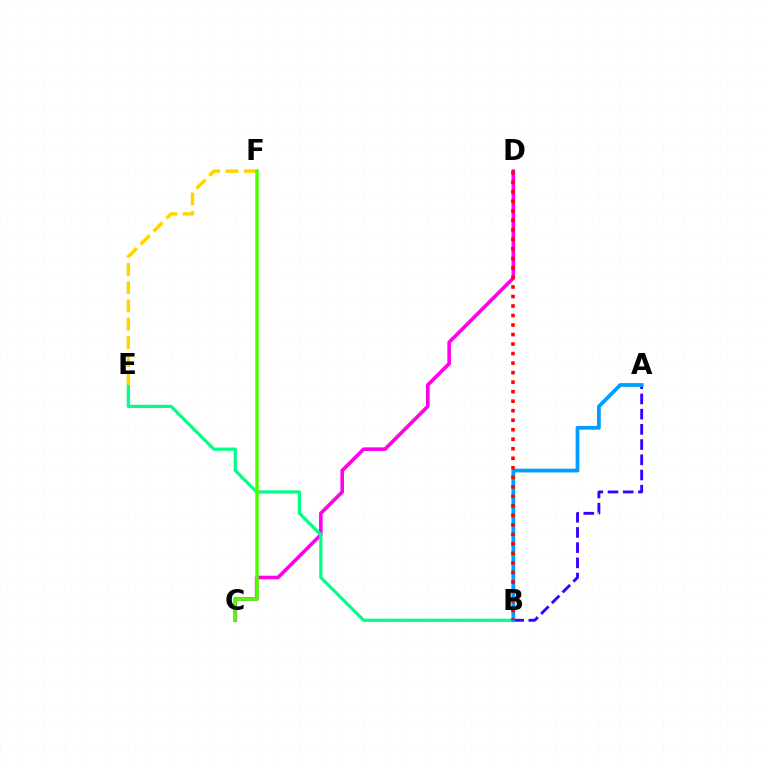{('C', 'D'): [{'color': '#ff00ed', 'line_style': 'solid', 'thickness': 2.6}], ('B', 'E'): [{'color': '#00ff86', 'line_style': 'solid', 'thickness': 2.32}], ('E', 'F'): [{'color': '#ffd500', 'line_style': 'dashed', 'thickness': 2.48}], ('A', 'B'): [{'color': '#3700ff', 'line_style': 'dashed', 'thickness': 2.07}, {'color': '#009eff', 'line_style': 'solid', 'thickness': 2.71}], ('C', 'F'): [{'color': '#4fff00', 'line_style': 'solid', 'thickness': 2.55}], ('B', 'D'): [{'color': '#ff0000', 'line_style': 'dotted', 'thickness': 2.59}]}